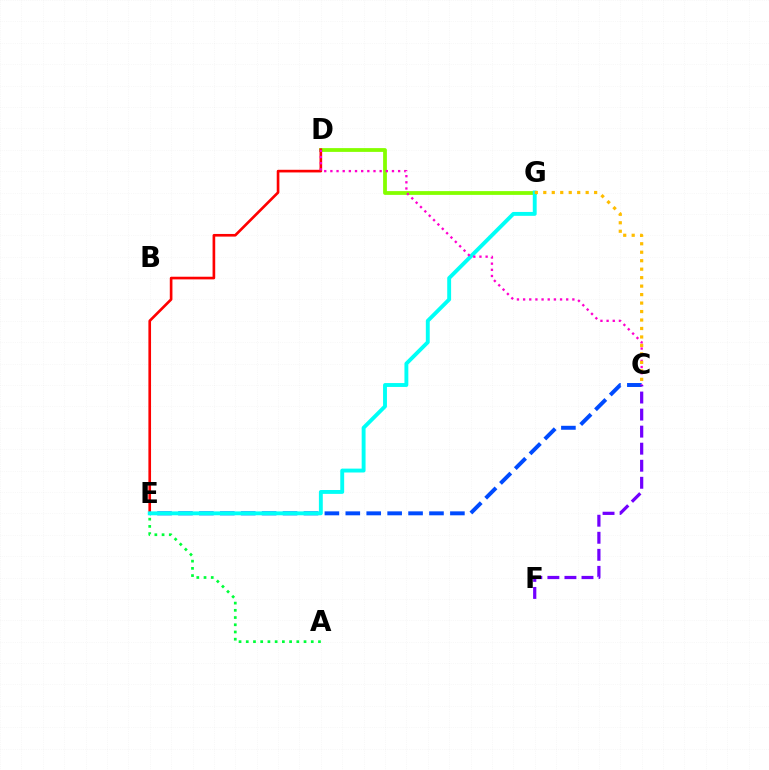{('D', 'G'): [{'color': '#84ff00', 'line_style': 'solid', 'thickness': 2.72}], ('D', 'E'): [{'color': '#ff0000', 'line_style': 'solid', 'thickness': 1.91}], ('C', 'E'): [{'color': '#004bff', 'line_style': 'dashed', 'thickness': 2.84}], ('E', 'G'): [{'color': '#00fff6', 'line_style': 'solid', 'thickness': 2.8}], ('C', 'D'): [{'color': '#ff00cf', 'line_style': 'dotted', 'thickness': 1.67}], ('C', 'G'): [{'color': '#ffbd00', 'line_style': 'dotted', 'thickness': 2.3}], ('C', 'F'): [{'color': '#7200ff', 'line_style': 'dashed', 'thickness': 2.32}], ('A', 'E'): [{'color': '#00ff39', 'line_style': 'dotted', 'thickness': 1.96}]}